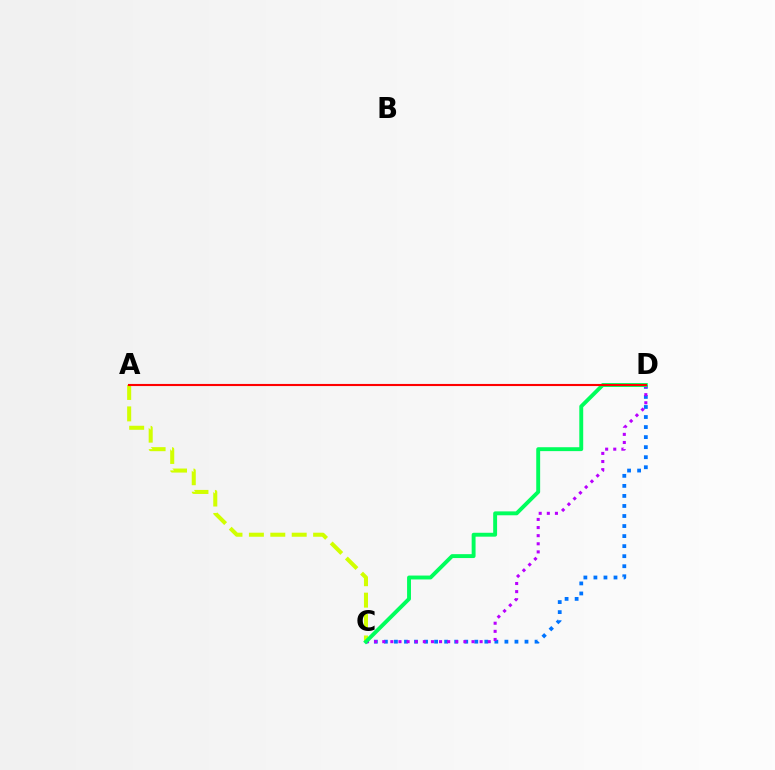{('C', 'D'): [{'color': '#0074ff', 'line_style': 'dotted', 'thickness': 2.73}, {'color': '#b900ff', 'line_style': 'dotted', 'thickness': 2.2}, {'color': '#00ff5c', 'line_style': 'solid', 'thickness': 2.81}], ('A', 'C'): [{'color': '#d1ff00', 'line_style': 'dashed', 'thickness': 2.91}], ('A', 'D'): [{'color': '#ff0000', 'line_style': 'solid', 'thickness': 1.52}]}